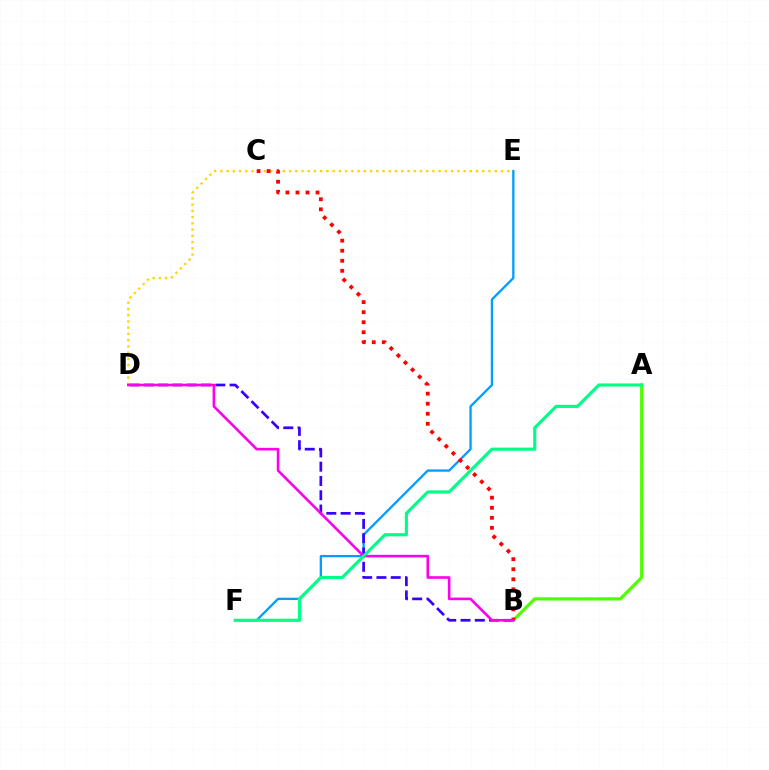{('E', 'F'): [{'color': '#009eff', 'line_style': 'solid', 'thickness': 1.67}], ('D', 'E'): [{'color': '#ffd500', 'line_style': 'dotted', 'thickness': 1.69}], ('B', 'D'): [{'color': '#3700ff', 'line_style': 'dashed', 'thickness': 1.94}, {'color': '#ff00ed', 'line_style': 'solid', 'thickness': 1.88}], ('A', 'B'): [{'color': '#4fff00', 'line_style': 'solid', 'thickness': 2.3}], ('B', 'C'): [{'color': '#ff0000', 'line_style': 'dotted', 'thickness': 2.73}], ('A', 'F'): [{'color': '#00ff86', 'line_style': 'solid', 'thickness': 2.26}]}